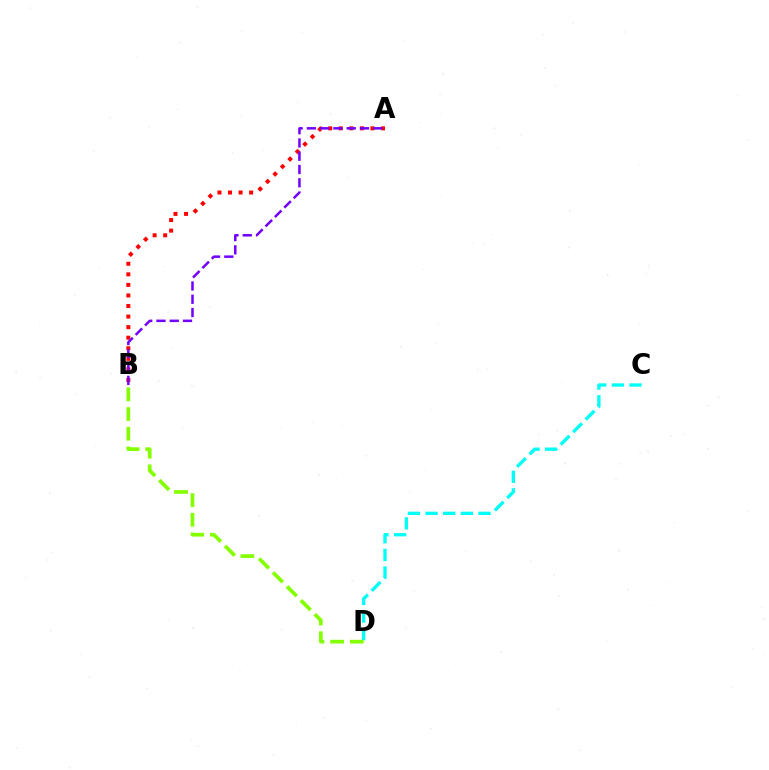{('C', 'D'): [{'color': '#00fff6', 'line_style': 'dashed', 'thickness': 2.4}], ('A', 'B'): [{'color': '#ff0000', 'line_style': 'dotted', 'thickness': 2.87}, {'color': '#7200ff', 'line_style': 'dashed', 'thickness': 1.8}], ('B', 'D'): [{'color': '#84ff00', 'line_style': 'dashed', 'thickness': 2.67}]}